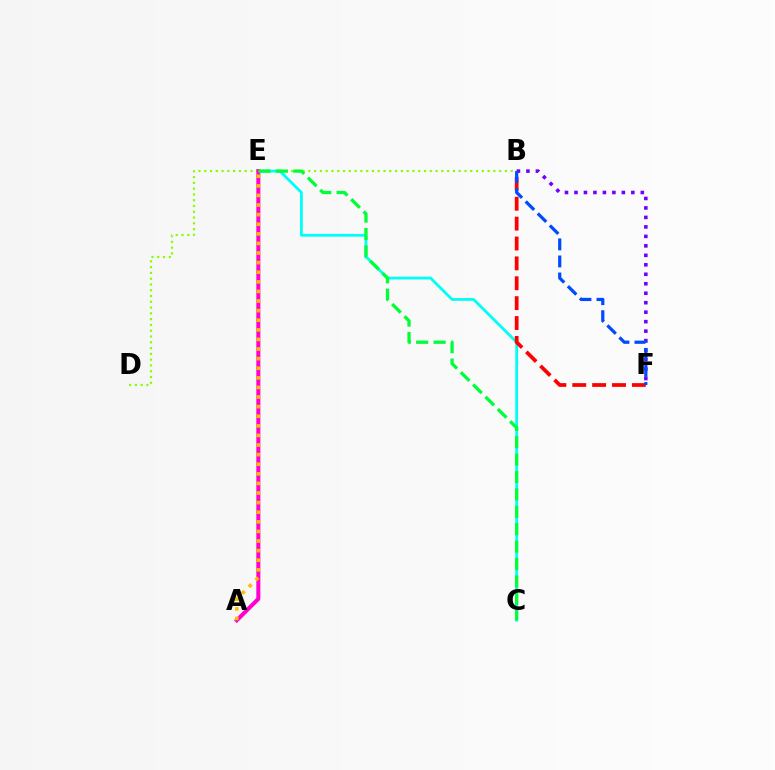{('B', 'D'): [{'color': '#84ff00', 'line_style': 'dotted', 'thickness': 1.57}], ('C', 'E'): [{'color': '#00fff6', 'line_style': 'solid', 'thickness': 2.02}, {'color': '#00ff39', 'line_style': 'dashed', 'thickness': 2.37}], ('A', 'E'): [{'color': '#ff00cf', 'line_style': 'solid', 'thickness': 2.9}, {'color': '#ffbd00', 'line_style': 'dotted', 'thickness': 2.61}], ('B', 'F'): [{'color': '#ff0000', 'line_style': 'dashed', 'thickness': 2.7}, {'color': '#7200ff', 'line_style': 'dotted', 'thickness': 2.57}, {'color': '#004bff', 'line_style': 'dashed', 'thickness': 2.32}]}